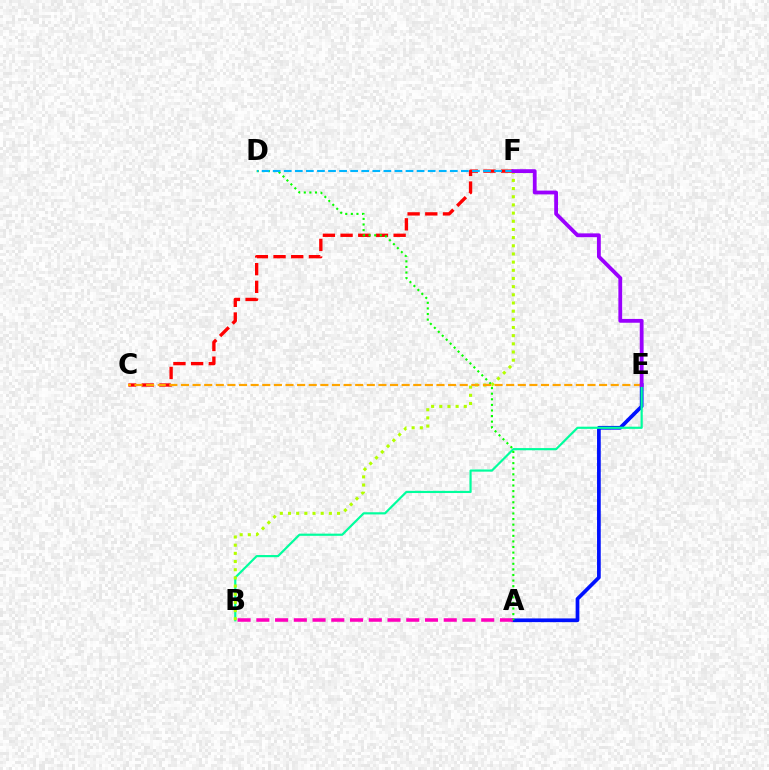{('A', 'E'): [{'color': '#0010ff', 'line_style': 'solid', 'thickness': 2.68}], ('C', 'F'): [{'color': '#ff0000', 'line_style': 'dashed', 'thickness': 2.4}], ('A', 'B'): [{'color': '#ff00bd', 'line_style': 'dashed', 'thickness': 2.55}], ('B', 'E'): [{'color': '#00ff9d', 'line_style': 'solid', 'thickness': 1.57}], ('A', 'D'): [{'color': '#08ff00', 'line_style': 'dotted', 'thickness': 1.52}], ('B', 'F'): [{'color': '#b3ff00', 'line_style': 'dotted', 'thickness': 2.22}], ('C', 'E'): [{'color': '#ffa500', 'line_style': 'dashed', 'thickness': 1.58}], ('D', 'F'): [{'color': '#00b5ff', 'line_style': 'dashed', 'thickness': 1.5}], ('E', 'F'): [{'color': '#9b00ff', 'line_style': 'solid', 'thickness': 2.74}]}